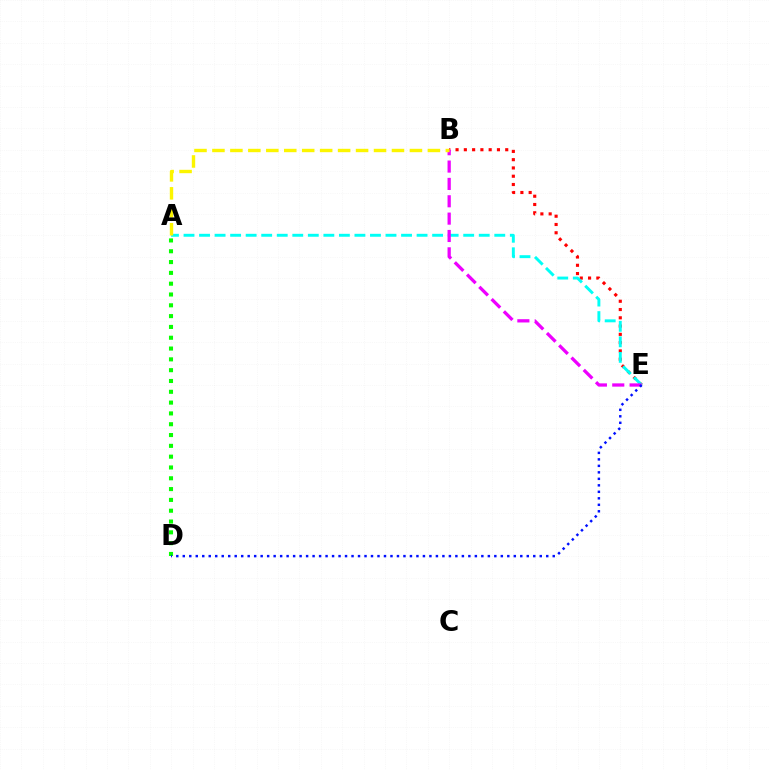{('A', 'D'): [{'color': '#08ff00', 'line_style': 'dotted', 'thickness': 2.94}], ('B', 'E'): [{'color': '#ff0000', 'line_style': 'dotted', 'thickness': 2.25}, {'color': '#ee00ff', 'line_style': 'dashed', 'thickness': 2.36}], ('A', 'E'): [{'color': '#00fff6', 'line_style': 'dashed', 'thickness': 2.11}], ('A', 'B'): [{'color': '#fcf500', 'line_style': 'dashed', 'thickness': 2.44}], ('D', 'E'): [{'color': '#0010ff', 'line_style': 'dotted', 'thickness': 1.76}]}